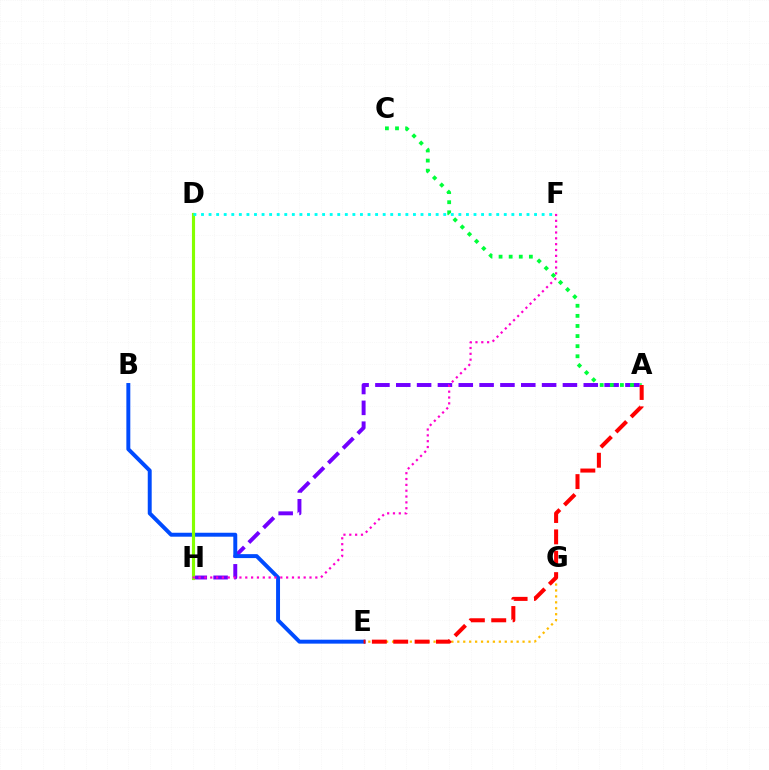{('A', 'H'): [{'color': '#7200ff', 'line_style': 'dashed', 'thickness': 2.83}], ('A', 'C'): [{'color': '#00ff39', 'line_style': 'dotted', 'thickness': 2.74}], ('E', 'G'): [{'color': '#ffbd00', 'line_style': 'dotted', 'thickness': 1.61}], ('B', 'E'): [{'color': '#004bff', 'line_style': 'solid', 'thickness': 2.84}], ('D', 'H'): [{'color': '#84ff00', 'line_style': 'solid', 'thickness': 2.25}], ('F', 'H'): [{'color': '#ff00cf', 'line_style': 'dotted', 'thickness': 1.59}], ('A', 'E'): [{'color': '#ff0000', 'line_style': 'dashed', 'thickness': 2.9}], ('D', 'F'): [{'color': '#00fff6', 'line_style': 'dotted', 'thickness': 2.06}]}